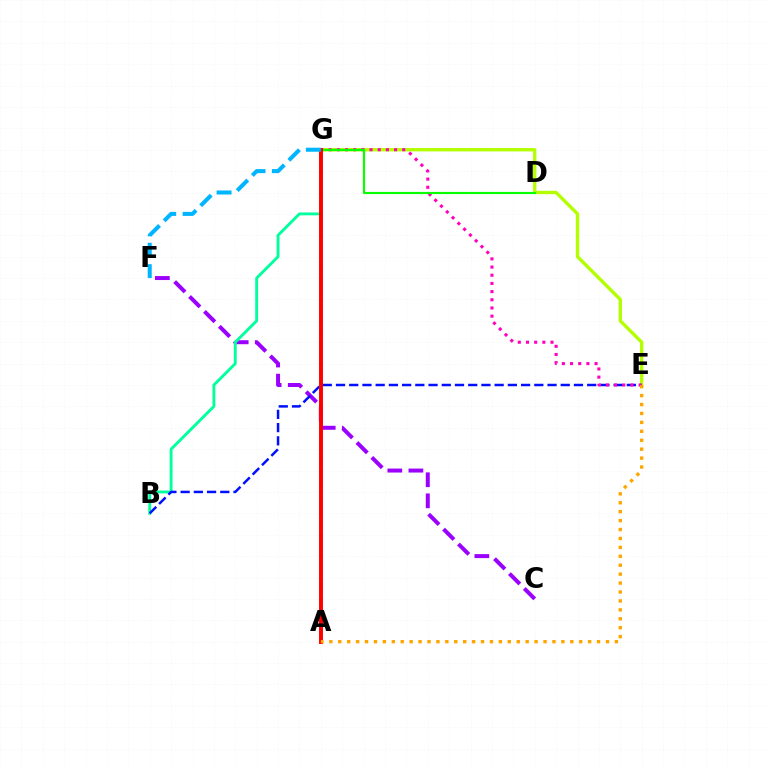{('C', 'F'): [{'color': '#9b00ff', 'line_style': 'dashed', 'thickness': 2.86}], ('E', 'G'): [{'color': '#b3ff00', 'line_style': 'solid', 'thickness': 2.42}, {'color': '#ff00bd', 'line_style': 'dotted', 'thickness': 2.22}], ('B', 'G'): [{'color': '#00ff9d', 'line_style': 'solid', 'thickness': 2.07}], ('B', 'E'): [{'color': '#0010ff', 'line_style': 'dashed', 'thickness': 1.8}], ('D', 'G'): [{'color': '#08ff00', 'line_style': 'solid', 'thickness': 1.56}], ('A', 'G'): [{'color': '#ff0000', 'line_style': 'solid', 'thickness': 2.83}], ('F', 'G'): [{'color': '#00b5ff', 'line_style': 'dashed', 'thickness': 2.91}], ('A', 'E'): [{'color': '#ffa500', 'line_style': 'dotted', 'thickness': 2.42}]}